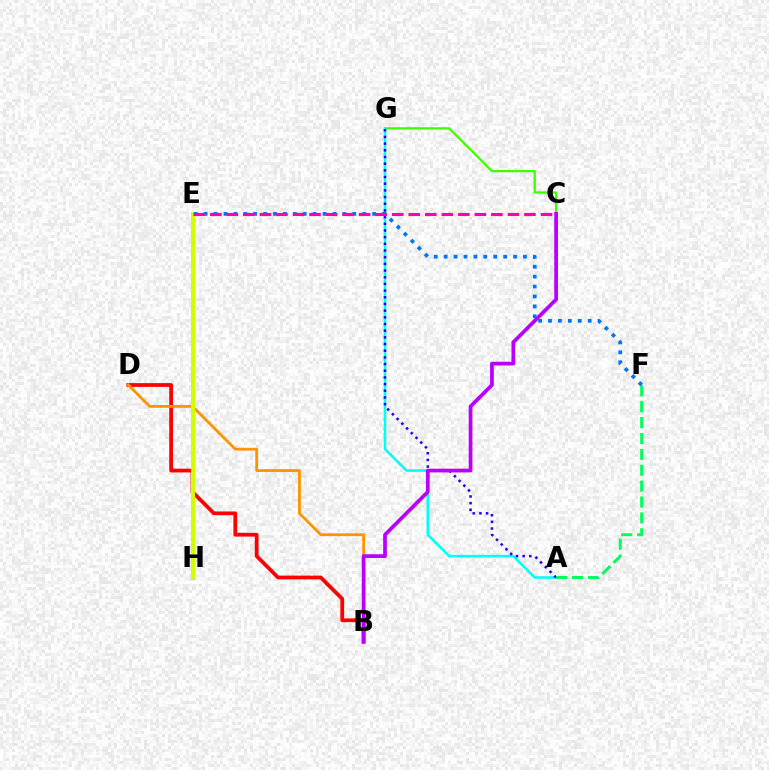{('C', 'G'): [{'color': '#3dff00', 'line_style': 'solid', 'thickness': 1.61}], ('A', 'G'): [{'color': '#00fff6', 'line_style': 'solid', 'thickness': 1.82}, {'color': '#2500ff', 'line_style': 'dotted', 'thickness': 1.81}], ('B', 'D'): [{'color': '#ff0000', 'line_style': 'solid', 'thickness': 2.71}, {'color': '#ff9400', 'line_style': 'solid', 'thickness': 2.01}], ('A', 'F'): [{'color': '#00ff5c', 'line_style': 'dashed', 'thickness': 2.16}], ('E', 'H'): [{'color': '#d1ff00', 'line_style': 'solid', 'thickness': 2.93}], ('E', 'F'): [{'color': '#0074ff', 'line_style': 'dotted', 'thickness': 2.69}], ('B', 'C'): [{'color': '#b900ff', 'line_style': 'solid', 'thickness': 2.69}], ('C', 'E'): [{'color': '#ff00ac', 'line_style': 'dashed', 'thickness': 2.25}]}